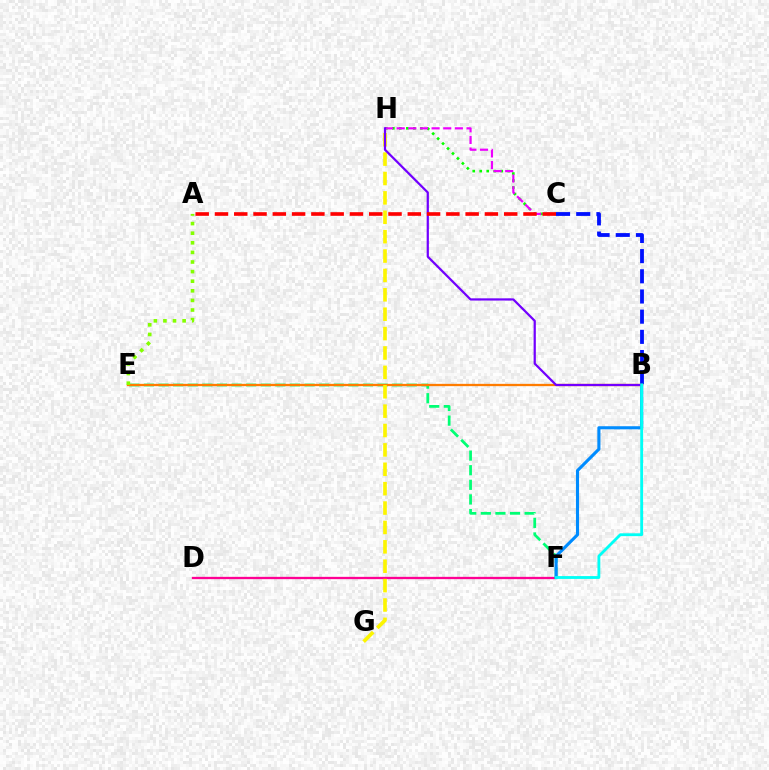{('C', 'H'): [{'color': '#08ff00', 'line_style': 'dotted', 'thickness': 1.9}, {'color': '#ee00ff', 'line_style': 'dashed', 'thickness': 1.58}], ('B', 'C'): [{'color': '#0010ff', 'line_style': 'dashed', 'thickness': 2.74}], ('D', 'F'): [{'color': '#ff0094', 'line_style': 'solid', 'thickness': 1.66}], ('E', 'F'): [{'color': '#00ff74', 'line_style': 'dashed', 'thickness': 1.98}], ('B', 'F'): [{'color': '#008cff', 'line_style': 'solid', 'thickness': 2.23}, {'color': '#00fff6', 'line_style': 'solid', 'thickness': 2.04}], ('B', 'E'): [{'color': '#ff7c00', 'line_style': 'solid', 'thickness': 1.65}], ('G', 'H'): [{'color': '#fcf500', 'line_style': 'dashed', 'thickness': 2.63}], ('B', 'H'): [{'color': '#7200ff', 'line_style': 'solid', 'thickness': 1.6}], ('A', 'E'): [{'color': '#84ff00', 'line_style': 'dotted', 'thickness': 2.61}], ('A', 'C'): [{'color': '#ff0000', 'line_style': 'dashed', 'thickness': 2.62}]}